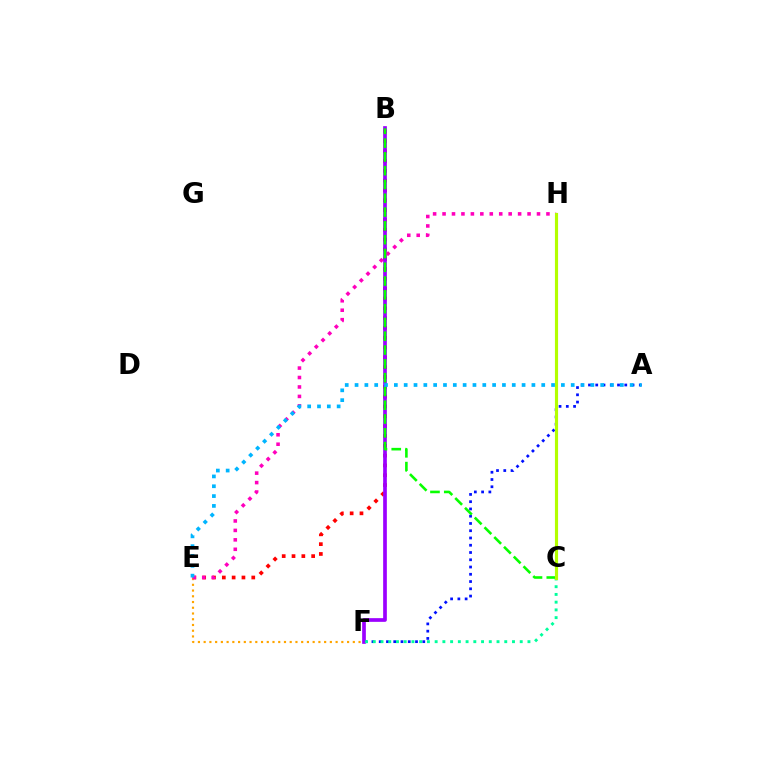{('A', 'F'): [{'color': '#0010ff', 'line_style': 'dotted', 'thickness': 1.97}], ('B', 'E'): [{'color': '#ff0000', 'line_style': 'dotted', 'thickness': 2.67}], ('B', 'F'): [{'color': '#9b00ff', 'line_style': 'solid', 'thickness': 2.66}], ('C', 'F'): [{'color': '#00ff9d', 'line_style': 'dotted', 'thickness': 2.1}], ('E', 'F'): [{'color': '#ffa500', 'line_style': 'dotted', 'thickness': 1.56}], ('E', 'H'): [{'color': '#ff00bd', 'line_style': 'dotted', 'thickness': 2.57}], ('B', 'C'): [{'color': '#08ff00', 'line_style': 'dashed', 'thickness': 1.87}], ('C', 'H'): [{'color': '#b3ff00', 'line_style': 'solid', 'thickness': 2.26}], ('A', 'E'): [{'color': '#00b5ff', 'line_style': 'dotted', 'thickness': 2.67}]}